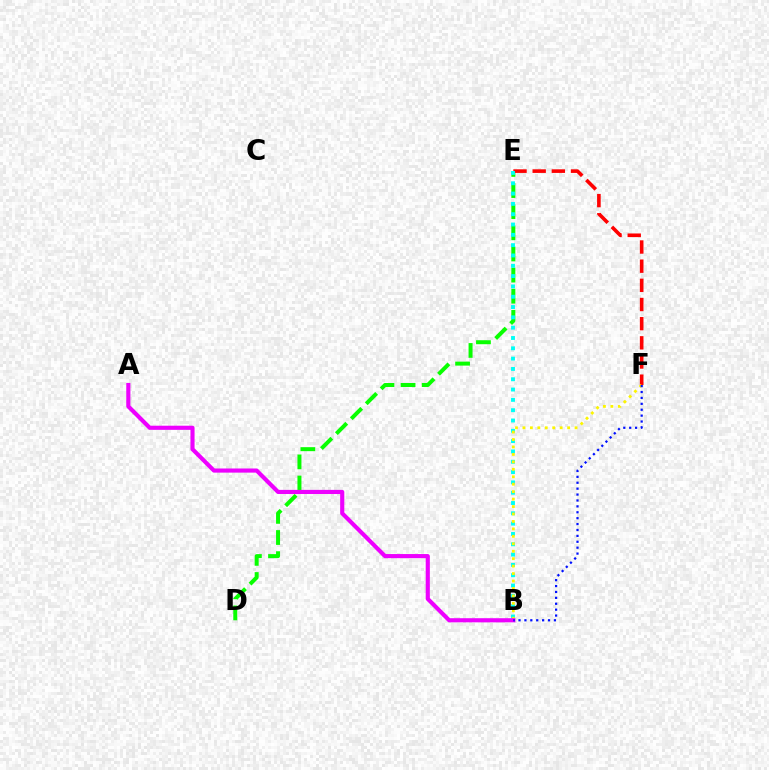{('D', 'E'): [{'color': '#08ff00', 'line_style': 'dashed', 'thickness': 2.87}], ('E', 'F'): [{'color': '#ff0000', 'line_style': 'dashed', 'thickness': 2.6}], ('B', 'E'): [{'color': '#00fff6', 'line_style': 'dotted', 'thickness': 2.8}], ('B', 'F'): [{'color': '#fcf500', 'line_style': 'dotted', 'thickness': 2.02}, {'color': '#0010ff', 'line_style': 'dotted', 'thickness': 1.6}], ('A', 'B'): [{'color': '#ee00ff', 'line_style': 'solid', 'thickness': 2.97}]}